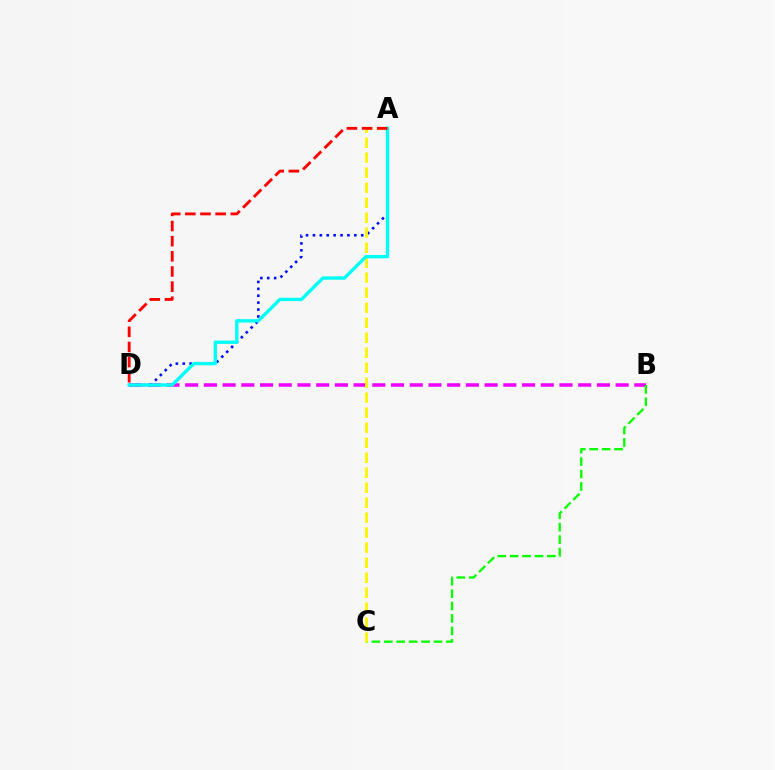{('B', 'D'): [{'color': '#ee00ff', 'line_style': 'dashed', 'thickness': 2.54}], ('A', 'D'): [{'color': '#0010ff', 'line_style': 'dotted', 'thickness': 1.87}, {'color': '#00fff6', 'line_style': 'solid', 'thickness': 2.42}, {'color': '#ff0000', 'line_style': 'dashed', 'thickness': 2.06}], ('B', 'C'): [{'color': '#08ff00', 'line_style': 'dashed', 'thickness': 1.69}], ('A', 'C'): [{'color': '#fcf500', 'line_style': 'dashed', 'thickness': 2.04}]}